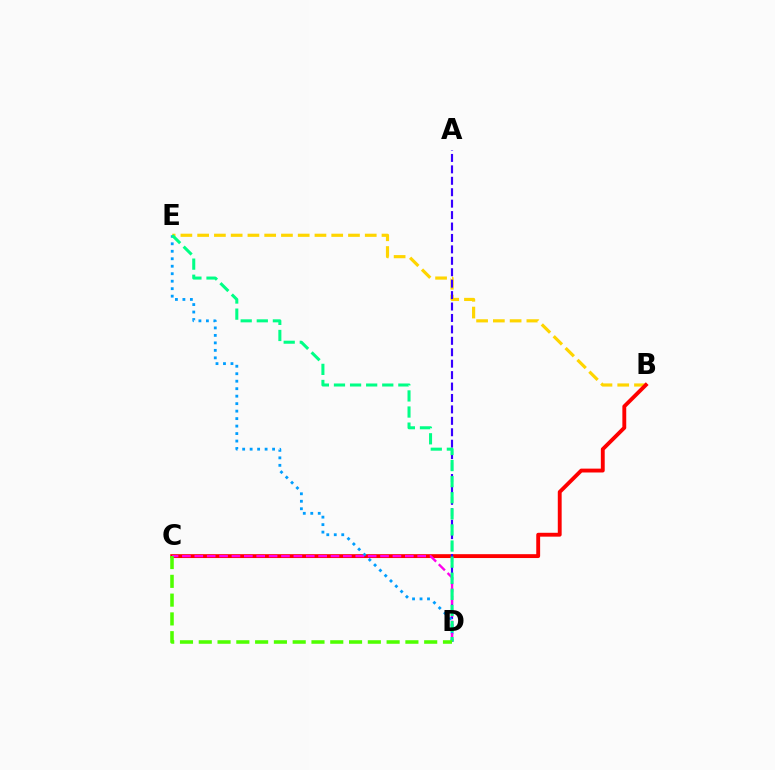{('B', 'E'): [{'color': '#ffd500', 'line_style': 'dashed', 'thickness': 2.28}], ('B', 'C'): [{'color': '#ff0000', 'line_style': 'solid', 'thickness': 2.78}], ('A', 'D'): [{'color': '#3700ff', 'line_style': 'dashed', 'thickness': 1.55}], ('D', 'E'): [{'color': '#009eff', 'line_style': 'dotted', 'thickness': 2.03}, {'color': '#00ff86', 'line_style': 'dashed', 'thickness': 2.19}], ('C', 'D'): [{'color': '#ff00ed', 'line_style': 'dashed', 'thickness': 1.68}, {'color': '#4fff00', 'line_style': 'dashed', 'thickness': 2.55}]}